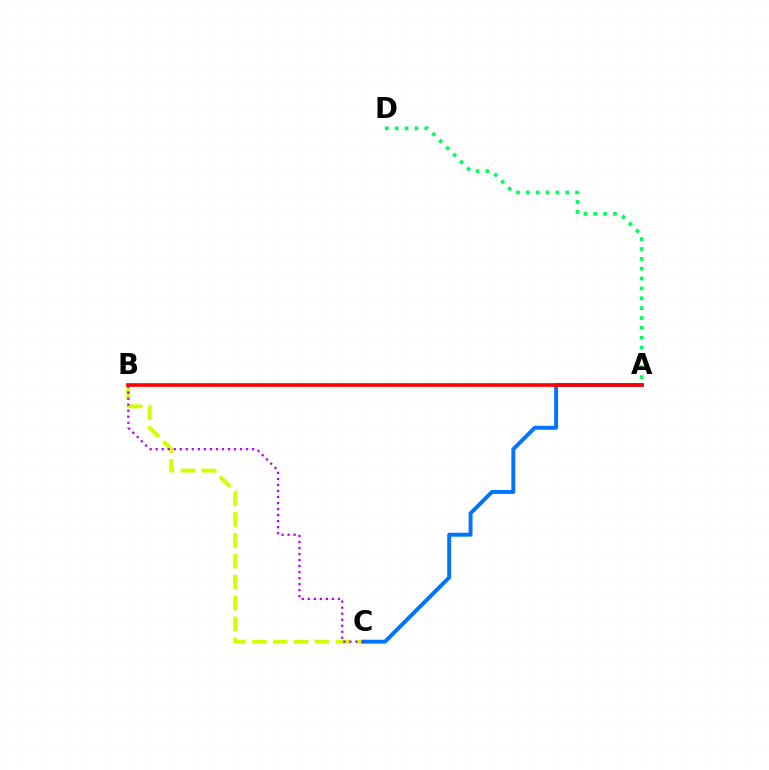{('B', 'C'): [{'color': '#d1ff00', 'line_style': 'dashed', 'thickness': 2.84}, {'color': '#b900ff', 'line_style': 'dotted', 'thickness': 1.64}], ('A', 'C'): [{'color': '#0074ff', 'line_style': 'solid', 'thickness': 2.84}], ('A', 'D'): [{'color': '#00ff5c', 'line_style': 'dotted', 'thickness': 2.68}], ('A', 'B'): [{'color': '#ff0000', 'line_style': 'solid', 'thickness': 2.63}]}